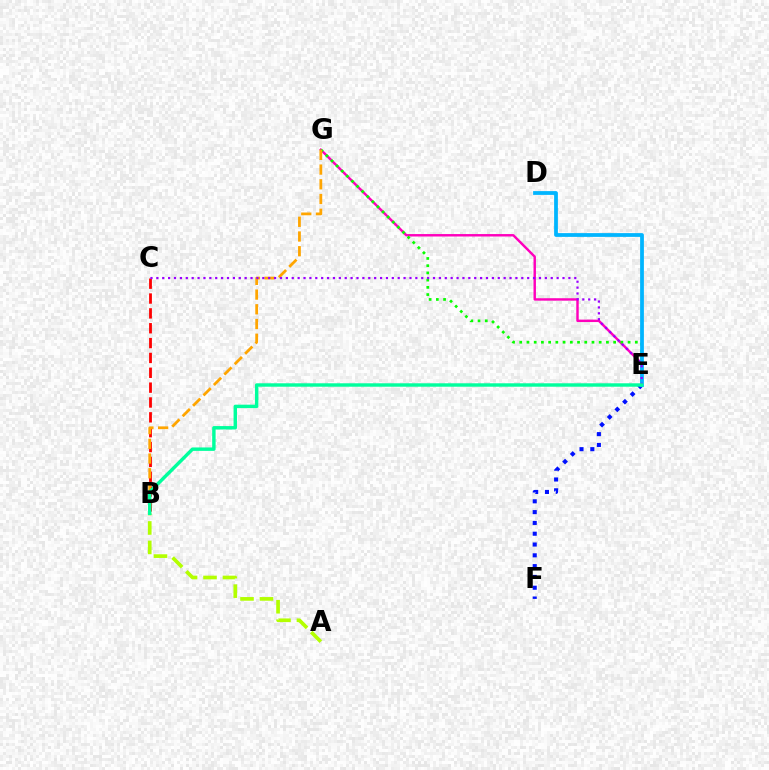{('E', 'F'): [{'color': '#0010ff', 'line_style': 'dotted', 'thickness': 2.93}], ('E', 'G'): [{'color': '#ff00bd', 'line_style': 'solid', 'thickness': 1.75}, {'color': '#08ff00', 'line_style': 'dotted', 'thickness': 1.96}], ('B', 'C'): [{'color': '#ff0000', 'line_style': 'dashed', 'thickness': 2.02}], ('B', 'G'): [{'color': '#ffa500', 'line_style': 'dashed', 'thickness': 2.0}], ('D', 'E'): [{'color': '#00b5ff', 'line_style': 'solid', 'thickness': 2.71}], ('A', 'B'): [{'color': '#b3ff00', 'line_style': 'dashed', 'thickness': 2.64}], ('C', 'E'): [{'color': '#9b00ff', 'line_style': 'dotted', 'thickness': 1.6}], ('B', 'E'): [{'color': '#00ff9d', 'line_style': 'solid', 'thickness': 2.46}]}